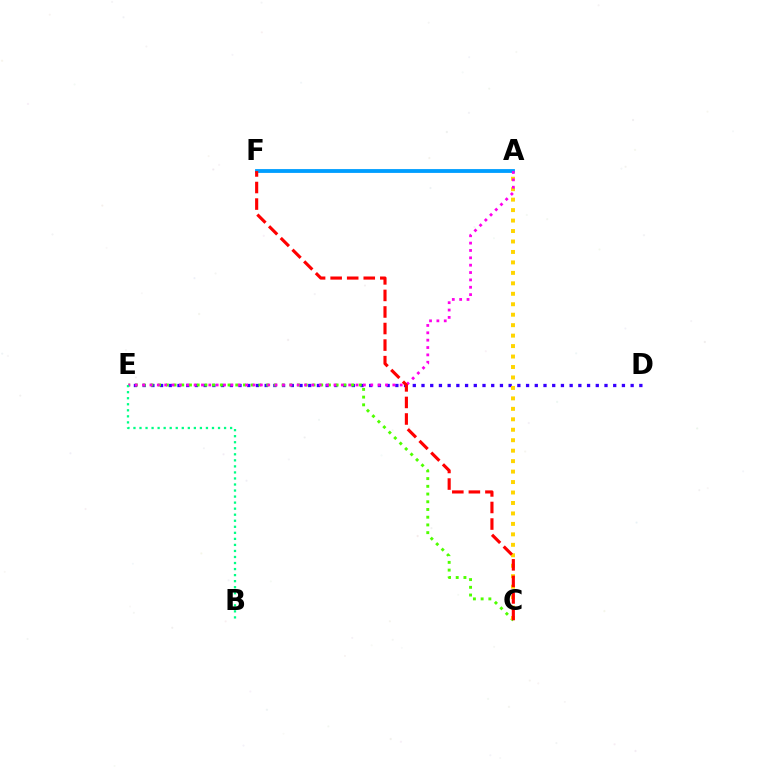{('D', 'E'): [{'color': '#3700ff', 'line_style': 'dotted', 'thickness': 2.37}], ('C', 'E'): [{'color': '#4fff00', 'line_style': 'dotted', 'thickness': 2.1}], ('A', 'F'): [{'color': '#009eff', 'line_style': 'solid', 'thickness': 2.76}], ('A', 'C'): [{'color': '#ffd500', 'line_style': 'dotted', 'thickness': 2.84}], ('A', 'E'): [{'color': '#ff00ed', 'line_style': 'dotted', 'thickness': 2.0}], ('C', 'F'): [{'color': '#ff0000', 'line_style': 'dashed', 'thickness': 2.25}], ('B', 'E'): [{'color': '#00ff86', 'line_style': 'dotted', 'thickness': 1.64}]}